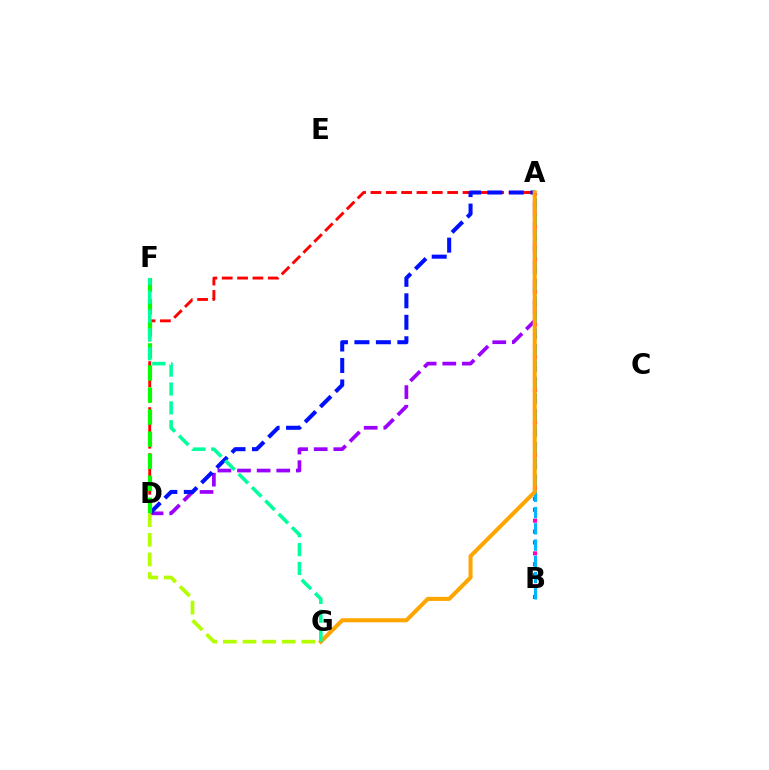{('A', 'D'): [{'color': '#9b00ff', 'line_style': 'dashed', 'thickness': 2.66}, {'color': '#ff0000', 'line_style': 'dashed', 'thickness': 2.08}, {'color': '#0010ff', 'line_style': 'dashed', 'thickness': 2.92}], ('A', 'B'): [{'color': '#ff00bd', 'line_style': 'dotted', 'thickness': 2.96}, {'color': '#00b5ff', 'line_style': 'dashed', 'thickness': 2.21}], ('D', 'F'): [{'color': '#08ff00', 'line_style': 'dashed', 'thickness': 3.0}], ('A', 'G'): [{'color': '#ffa500', 'line_style': 'solid', 'thickness': 2.92}], ('D', 'G'): [{'color': '#b3ff00', 'line_style': 'dashed', 'thickness': 2.66}], ('F', 'G'): [{'color': '#00ff9d', 'line_style': 'dashed', 'thickness': 2.56}]}